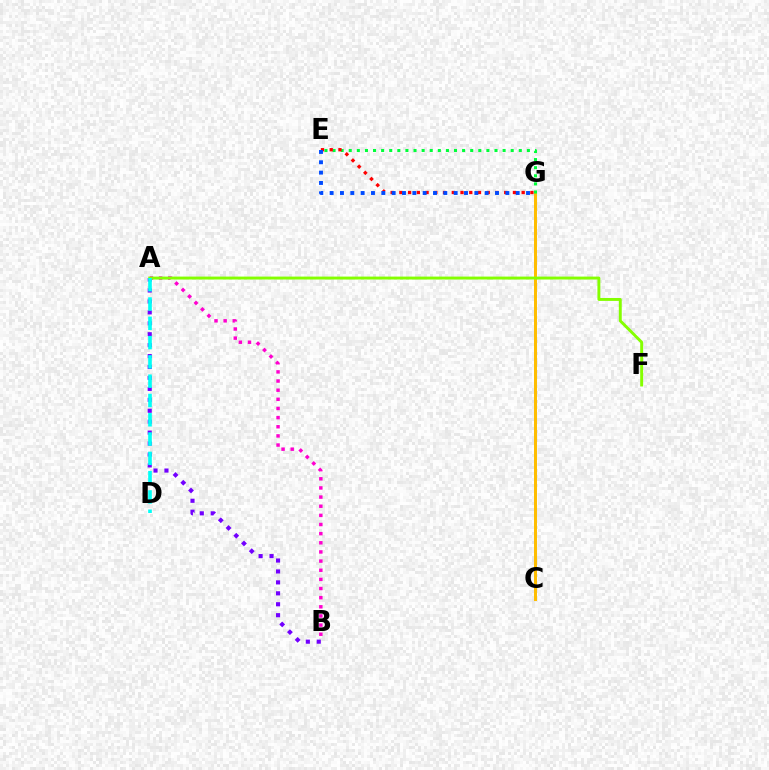{('A', 'B'): [{'color': '#7200ff', 'line_style': 'dotted', 'thickness': 2.97}, {'color': '#ff00cf', 'line_style': 'dotted', 'thickness': 2.48}], ('C', 'G'): [{'color': '#ffbd00', 'line_style': 'solid', 'thickness': 2.14}], ('A', 'F'): [{'color': '#84ff00', 'line_style': 'solid', 'thickness': 2.11}], ('E', 'G'): [{'color': '#00ff39', 'line_style': 'dotted', 'thickness': 2.2}, {'color': '#ff0000', 'line_style': 'dotted', 'thickness': 2.37}, {'color': '#004bff', 'line_style': 'dotted', 'thickness': 2.81}], ('A', 'D'): [{'color': '#00fff6', 'line_style': 'dashed', 'thickness': 2.62}]}